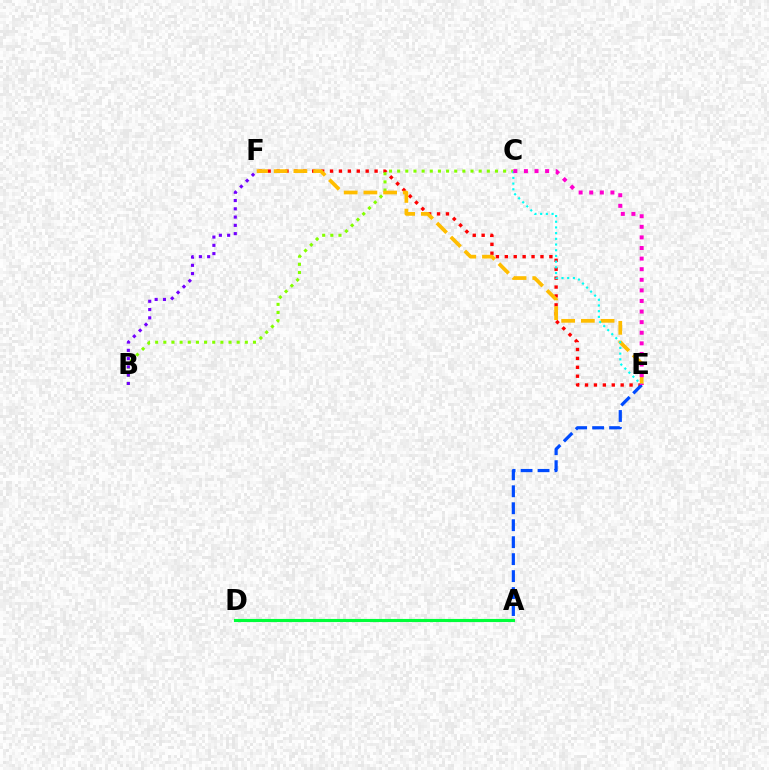{('E', 'F'): [{'color': '#ff0000', 'line_style': 'dotted', 'thickness': 2.42}, {'color': '#ffbd00', 'line_style': 'dashed', 'thickness': 2.68}], ('B', 'C'): [{'color': '#84ff00', 'line_style': 'dotted', 'thickness': 2.21}], ('A', 'D'): [{'color': '#00ff39', 'line_style': 'solid', 'thickness': 2.25}], ('C', 'E'): [{'color': '#00fff6', 'line_style': 'dotted', 'thickness': 1.55}, {'color': '#ff00cf', 'line_style': 'dotted', 'thickness': 2.88}], ('A', 'E'): [{'color': '#004bff', 'line_style': 'dashed', 'thickness': 2.31}], ('B', 'F'): [{'color': '#7200ff', 'line_style': 'dotted', 'thickness': 2.25}]}